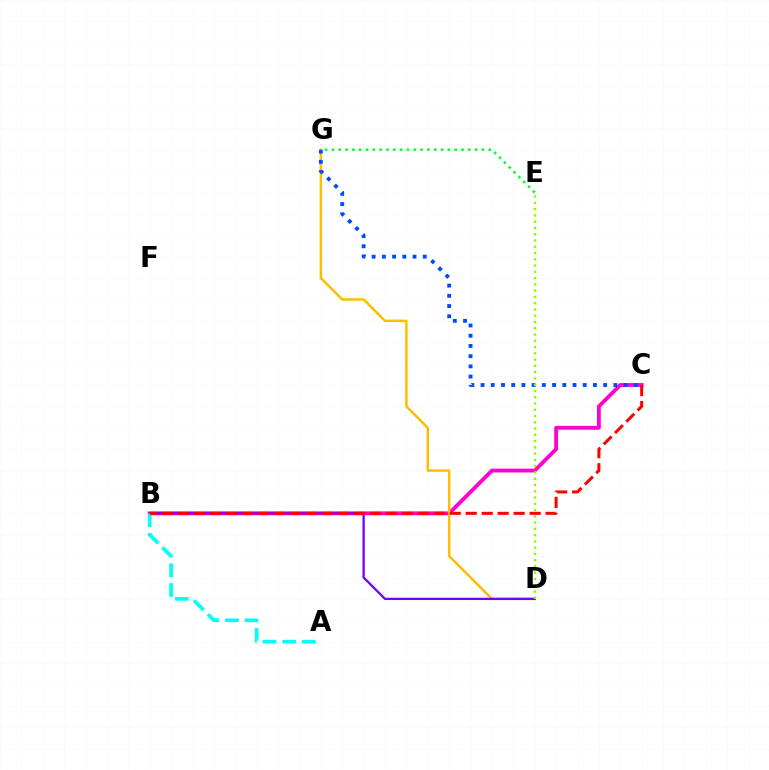{('B', 'C'): [{'color': '#ff00cf', 'line_style': 'solid', 'thickness': 2.76}, {'color': '#ff0000', 'line_style': 'dashed', 'thickness': 2.17}], ('D', 'G'): [{'color': '#ffbd00', 'line_style': 'solid', 'thickness': 1.78}], ('E', 'G'): [{'color': '#00ff39', 'line_style': 'dotted', 'thickness': 1.85}], ('C', 'G'): [{'color': '#004bff', 'line_style': 'dotted', 'thickness': 2.78}], ('B', 'D'): [{'color': '#7200ff', 'line_style': 'solid', 'thickness': 1.64}], ('D', 'E'): [{'color': '#84ff00', 'line_style': 'dotted', 'thickness': 1.7}], ('A', 'B'): [{'color': '#00fff6', 'line_style': 'dashed', 'thickness': 2.67}]}